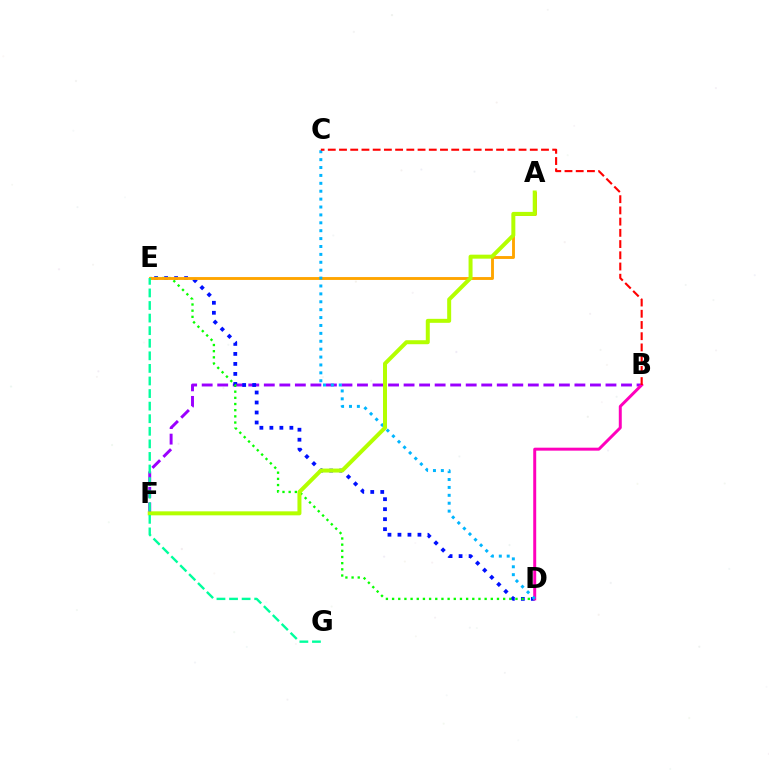{('B', 'F'): [{'color': '#9b00ff', 'line_style': 'dashed', 'thickness': 2.11}], ('D', 'E'): [{'color': '#0010ff', 'line_style': 'dotted', 'thickness': 2.72}, {'color': '#08ff00', 'line_style': 'dotted', 'thickness': 1.68}], ('A', 'E'): [{'color': '#ffa500', 'line_style': 'solid', 'thickness': 2.08}], ('B', 'D'): [{'color': '#ff00bd', 'line_style': 'solid', 'thickness': 2.14}], ('C', 'D'): [{'color': '#00b5ff', 'line_style': 'dotted', 'thickness': 2.15}], ('B', 'C'): [{'color': '#ff0000', 'line_style': 'dashed', 'thickness': 1.52}], ('A', 'F'): [{'color': '#b3ff00', 'line_style': 'solid', 'thickness': 2.87}], ('E', 'G'): [{'color': '#00ff9d', 'line_style': 'dashed', 'thickness': 1.71}]}